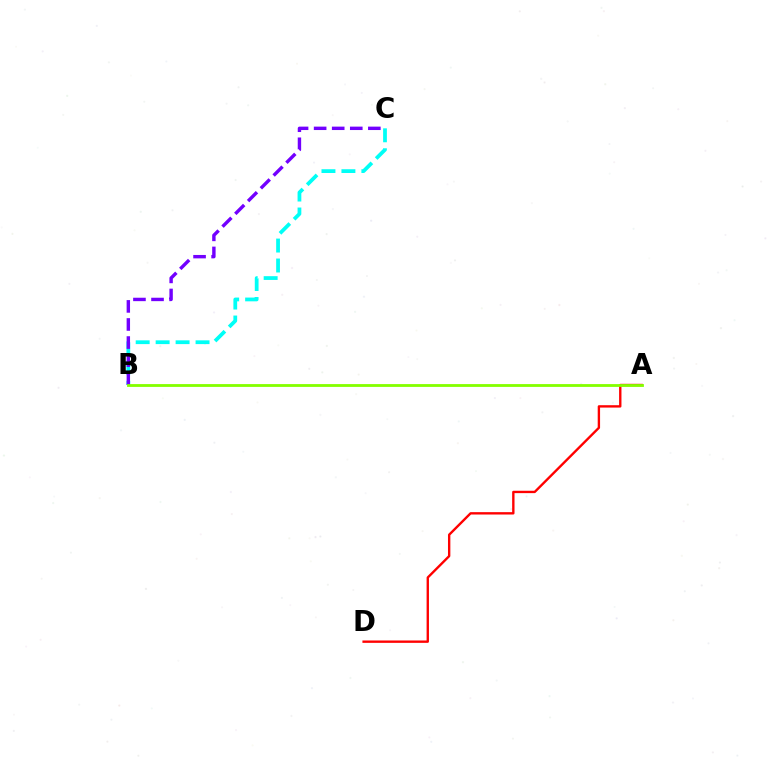{('A', 'D'): [{'color': '#ff0000', 'line_style': 'solid', 'thickness': 1.71}], ('B', 'C'): [{'color': '#00fff6', 'line_style': 'dashed', 'thickness': 2.71}, {'color': '#7200ff', 'line_style': 'dashed', 'thickness': 2.46}], ('A', 'B'): [{'color': '#84ff00', 'line_style': 'solid', 'thickness': 2.03}]}